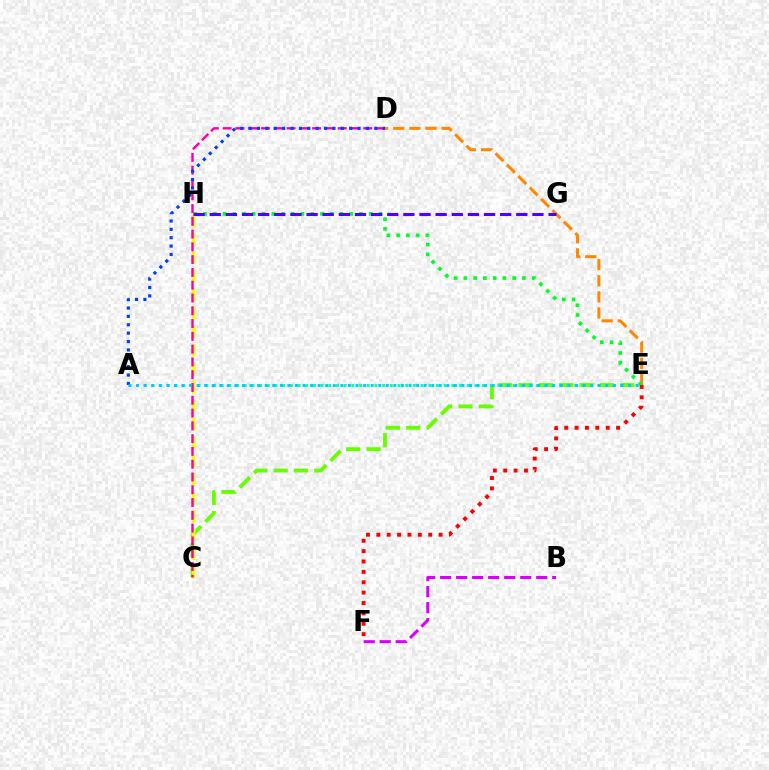{('D', 'E'): [{'color': '#ff8800', 'line_style': 'dashed', 'thickness': 2.19}], ('C', 'E'): [{'color': '#66ff00', 'line_style': 'dashed', 'thickness': 2.77}], ('B', 'F'): [{'color': '#d600ff', 'line_style': 'dashed', 'thickness': 2.18}], ('E', 'H'): [{'color': '#00ff27', 'line_style': 'dotted', 'thickness': 2.65}], ('C', 'H'): [{'color': '#eeff00', 'line_style': 'dashed', 'thickness': 2.51}], ('A', 'E'): [{'color': '#00ffaf', 'line_style': 'dotted', 'thickness': 2.09}, {'color': '#00c7ff', 'line_style': 'dotted', 'thickness': 2.06}], ('C', 'D'): [{'color': '#ff00a0', 'line_style': 'dashed', 'thickness': 1.74}], ('E', 'F'): [{'color': '#ff0000', 'line_style': 'dotted', 'thickness': 2.82}], ('A', 'D'): [{'color': '#003fff', 'line_style': 'dotted', 'thickness': 2.28}], ('G', 'H'): [{'color': '#4f00ff', 'line_style': 'dashed', 'thickness': 2.19}]}